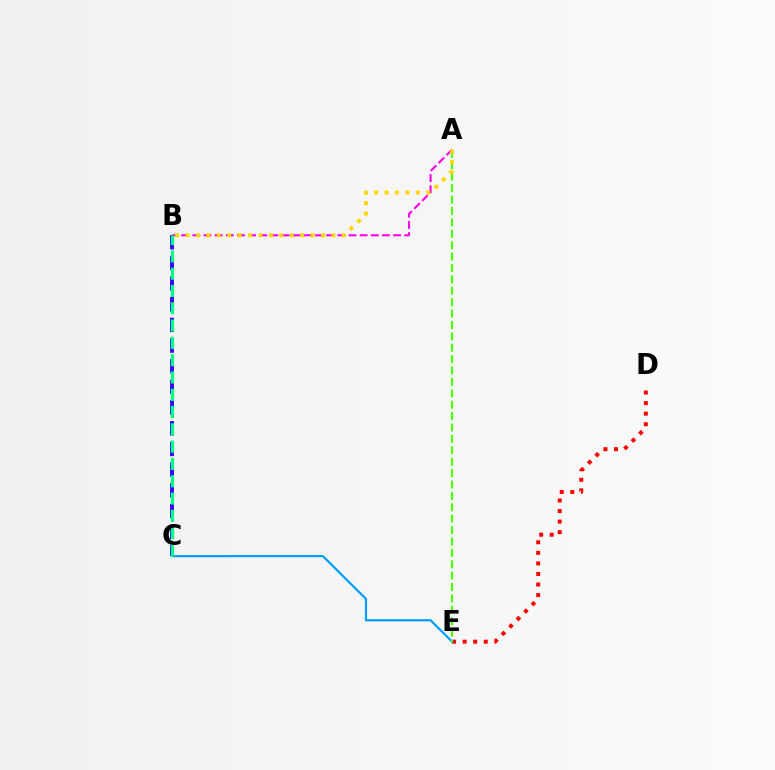{('B', 'C'): [{'color': '#3700ff', 'line_style': 'dashed', 'thickness': 2.81}, {'color': '#00ff86', 'line_style': 'dashed', 'thickness': 2.35}], ('D', 'E'): [{'color': '#ff0000', 'line_style': 'dotted', 'thickness': 2.87}], ('C', 'E'): [{'color': '#009eff', 'line_style': 'solid', 'thickness': 1.59}], ('A', 'E'): [{'color': '#4fff00', 'line_style': 'dashed', 'thickness': 1.55}], ('A', 'B'): [{'color': '#ff00ed', 'line_style': 'dashed', 'thickness': 1.51}, {'color': '#ffd500', 'line_style': 'dotted', 'thickness': 2.83}]}